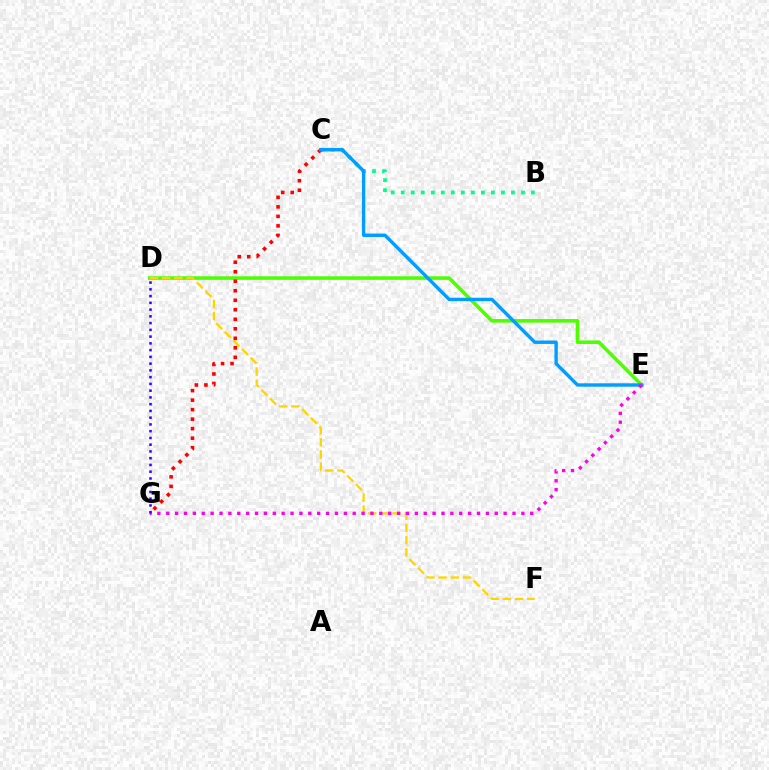{('D', 'E'): [{'color': '#4fff00', 'line_style': 'solid', 'thickness': 2.57}], ('D', 'F'): [{'color': '#ffd500', 'line_style': 'dashed', 'thickness': 1.66}], ('B', 'C'): [{'color': '#00ff86', 'line_style': 'dotted', 'thickness': 2.72}], ('C', 'G'): [{'color': '#ff0000', 'line_style': 'dotted', 'thickness': 2.58}], ('C', 'E'): [{'color': '#009eff', 'line_style': 'solid', 'thickness': 2.45}], ('E', 'G'): [{'color': '#ff00ed', 'line_style': 'dotted', 'thickness': 2.41}], ('D', 'G'): [{'color': '#3700ff', 'line_style': 'dotted', 'thickness': 1.84}]}